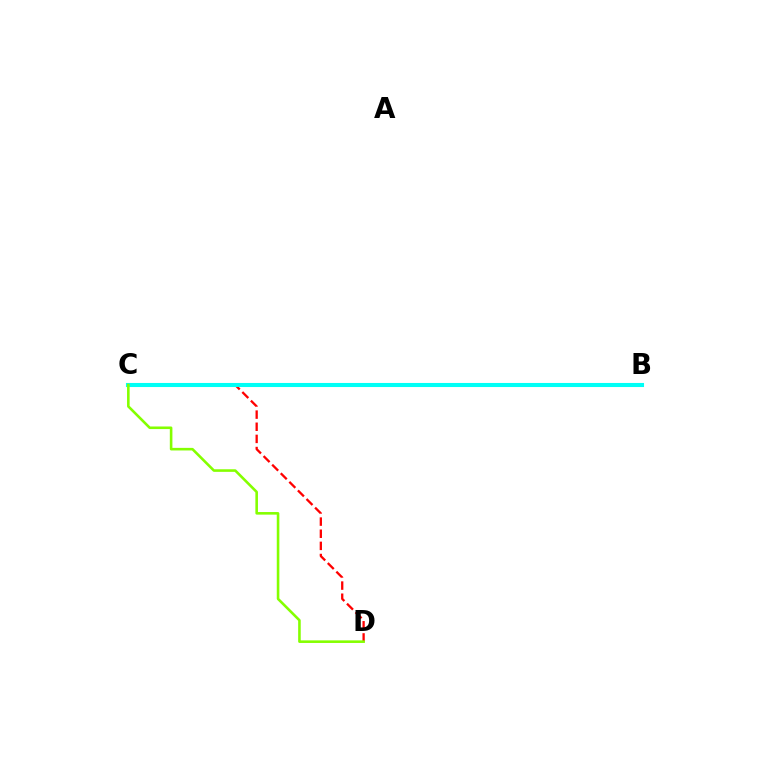{('C', 'D'): [{'color': '#ff0000', 'line_style': 'dashed', 'thickness': 1.65}, {'color': '#84ff00', 'line_style': 'solid', 'thickness': 1.86}], ('B', 'C'): [{'color': '#7200ff', 'line_style': 'solid', 'thickness': 1.8}, {'color': '#00fff6', 'line_style': 'solid', 'thickness': 2.94}]}